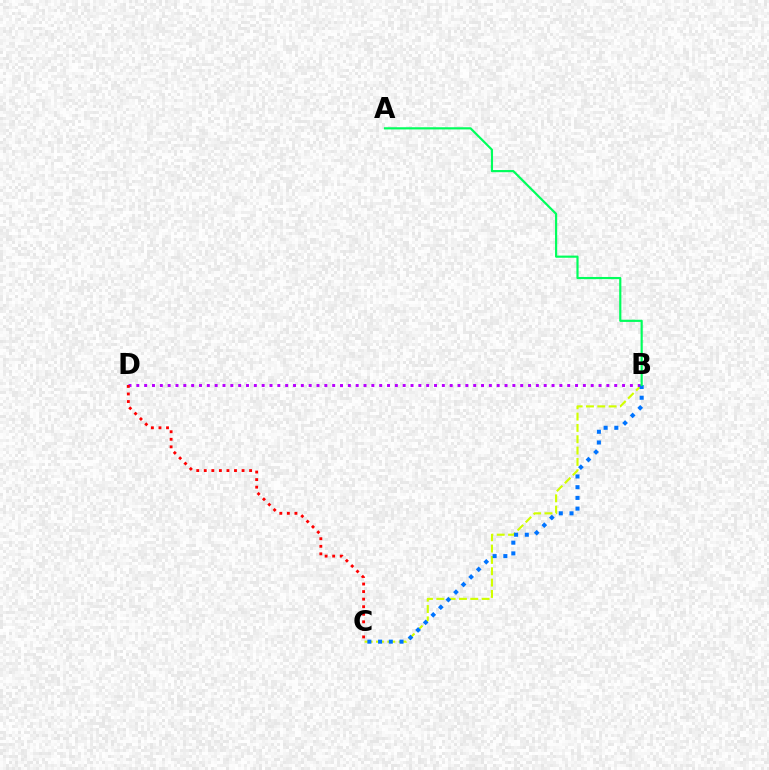{('B', 'C'): [{'color': '#d1ff00', 'line_style': 'dashed', 'thickness': 1.54}, {'color': '#0074ff', 'line_style': 'dotted', 'thickness': 2.91}], ('B', 'D'): [{'color': '#b900ff', 'line_style': 'dotted', 'thickness': 2.13}], ('A', 'B'): [{'color': '#00ff5c', 'line_style': 'solid', 'thickness': 1.57}], ('C', 'D'): [{'color': '#ff0000', 'line_style': 'dotted', 'thickness': 2.05}]}